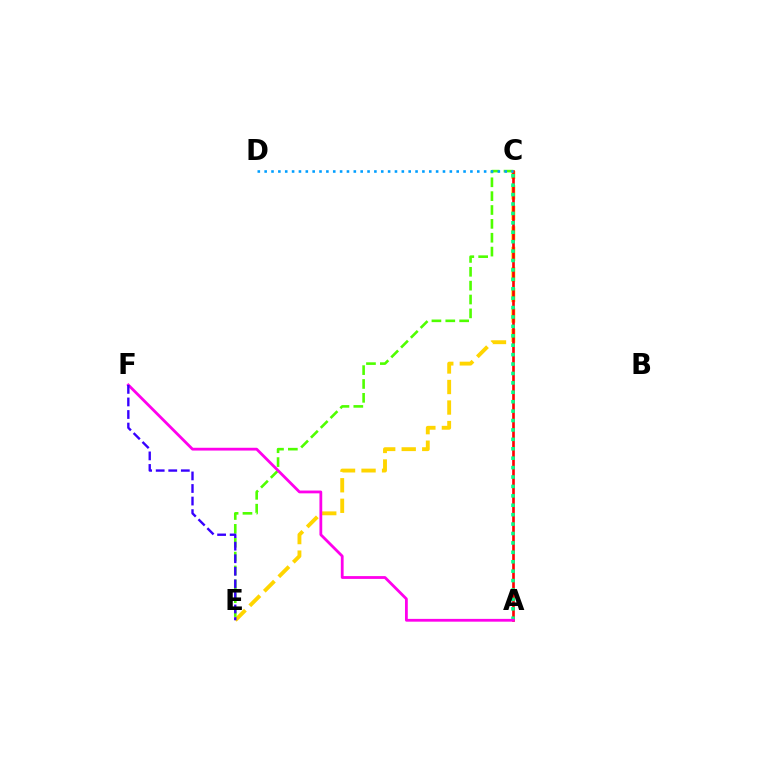{('C', 'E'): [{'color': '#ffd500', 'line_style': 'dashed', 'thickness': 2.79}, {'color': '#4fff00', 'line_style': 'dashed', 'thickness': 1.88}], ('A', 'C'): [{'color': '#ff0000', 'line_style': 'solid', 'thickness': 1.9}, {'color': '#00ff86', 'line_style': 'dotted', 'thickness': 2.56}], ('A', 'F'): [{'color': '#ff00ed', 'line_style': 'solid', 'thickness': 2.01}], ('E', 'F'): [{'color': '#3700ff', 'line_style': 'dashed', 'thickness': 1.71}], ('C', 'D'): [{'color': '#009eff', 'line_style': 'dotted', 'thickness': 1.86}]}